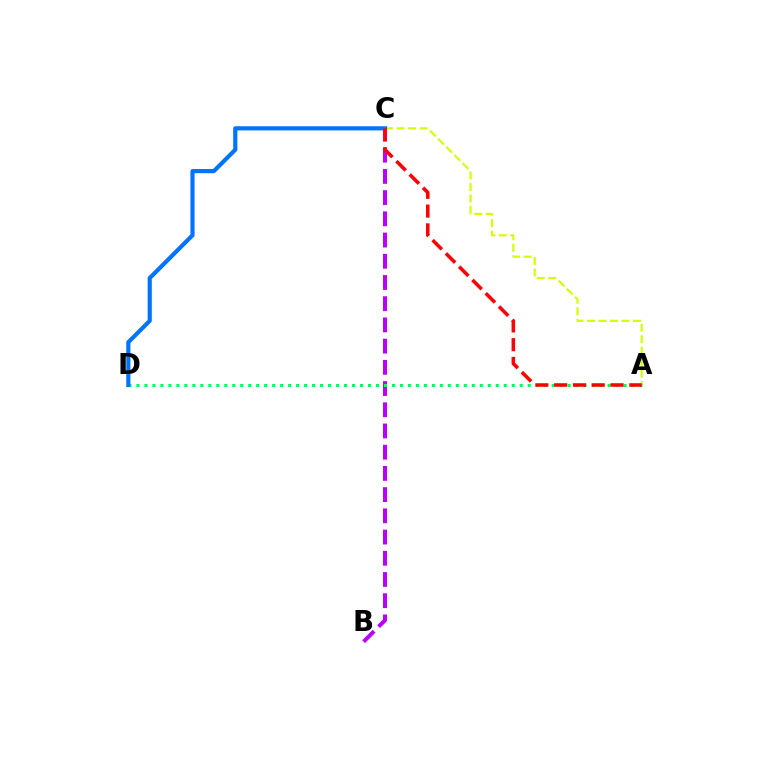{('A', 'C'): [{'color': '#d1ff00', 'line_style': 'dashed', 'thickness': 1.56}, {'color': '#ff0000', 'line_style': 'dashed', 'thickness': 2.55}], ('B', 'C'): [{'color': '#b900ff', 'line_style': 'dashed', 'thickness': 2.88}], ('A', 'D'): [{'color': '#00ff5c', 'line_style': 'dotted', 'thickness': 2.17}], ('C', 'D'): [{'color': '#0074ff', 'line_style': 'solid', 'thickness': 2.99}]}